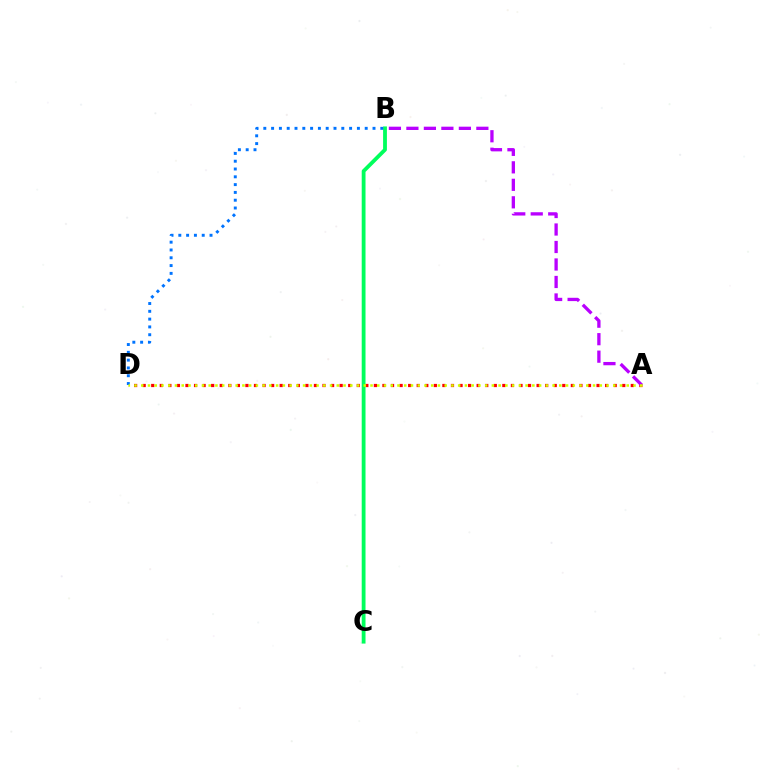{('A', 'D'): [{'color': '#ff0000', 'line_style': 'dotted', 'thickness': 2.33}, {'color': '#d1ff00', 'line_style': 'dotted', 'thickness': 1.83}], ('B', 'C'): [{'color': '#00ff5c', 'line_style': 'solid', 'thickness': 2.74}], ('B', 'D'): [{'color': '#0074ff', 'line_style': 'dotted', 'thickness': 2.12}], ('A', 'B'): [{'color': '#b900ff', 'line_style': 'dashed', 'thickness': 2.38}]}